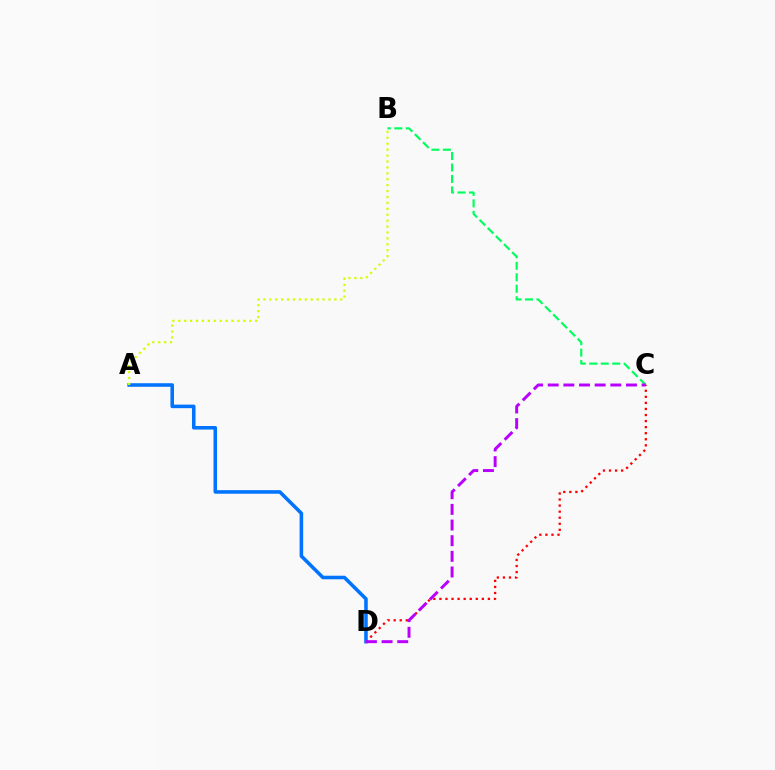{('B', 'C'): [{'color': '#00ff5c', 'line_style': 'dashed', 'thickness': 1.56}], ('C', 'D'): [{'color': '#ff0000', 'line_style': 'dotted', 'thickness': 1.65}, {'color': '#b900ff', 'line_style': 'dashed', 'thickness': 2.13}], ('A', 'D'): [{'color': '#0074ff', 'line_style': 'solid', 'thickness': 2.56}], ('A', 'B'): [{'color': '#d1ff00', 'line_style': 'dotted', 'thickness': 1.61}]}